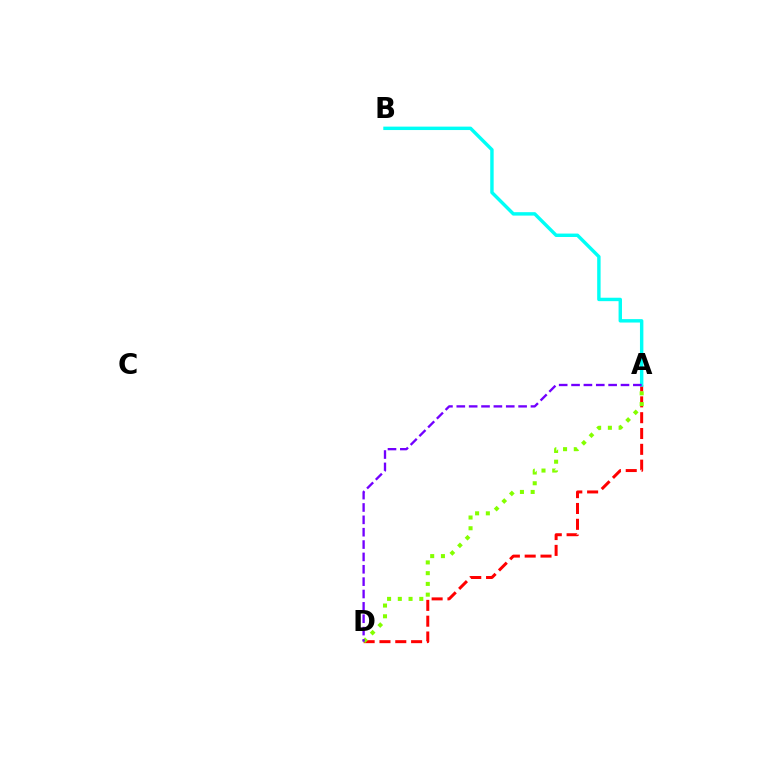{('A', 'D'): [{'color': '#ff0000', 'line_style': 'dashed', 'thickness': 2.15}, {'color': '#84ff00', 'line_style': 'dotted', 'thickness': 2.92}, {'color': '#7200ff', 'line_style': 'dashed', 'thickness': 1.68}], ('A', 'B'): [{'color': '#00fff6', 'line_style': 'solid', 'thickness': 2.46}]}